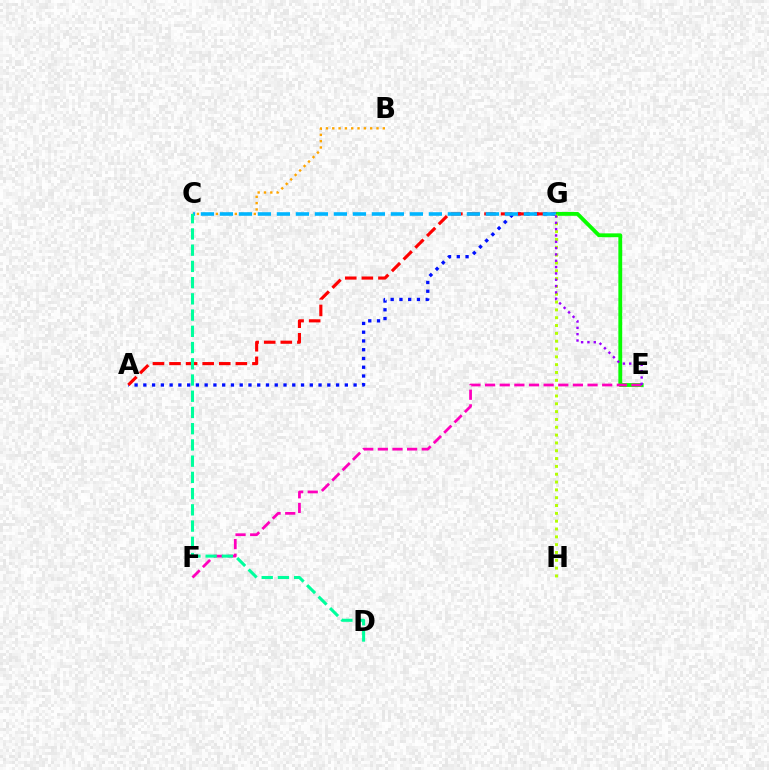{('E', 'G'): [{'color': '#08ff00', 'line_style': 'solid', 'thickness': 2.76}, {'color': '#9b00ff', 'line_style': 'dotted', 'thickness': 1.72}], ('E', 'F'): [{'color': '#ff00bd', 'line_style': 'dashed', 'thickness': 1.99}], ('B', 'C'): [{'color': '#ffa500', 'line_style': 'dotted', 'thickness': 1.72}], ('A', 'G'): [{'color': '#0010ff', 'line_style': 'dotted', 'thickness': 2.38}, {'color': '#ff0000', 'line_style': 'dashed', 'thickness': 2.25}], ('C', 'G'): [{'color': '#00b5ff', 'line_style': 'dashed', 'thickness': 2.58}], ('G', 'H'): [{'color': '#b3ff00', 'line_style': 'dotted', 'thickness': 2.13}], ('C', 'D'): [{'color': '#00ff9d', 'line_style': 'dashed', 'thickness': 2.2}]}